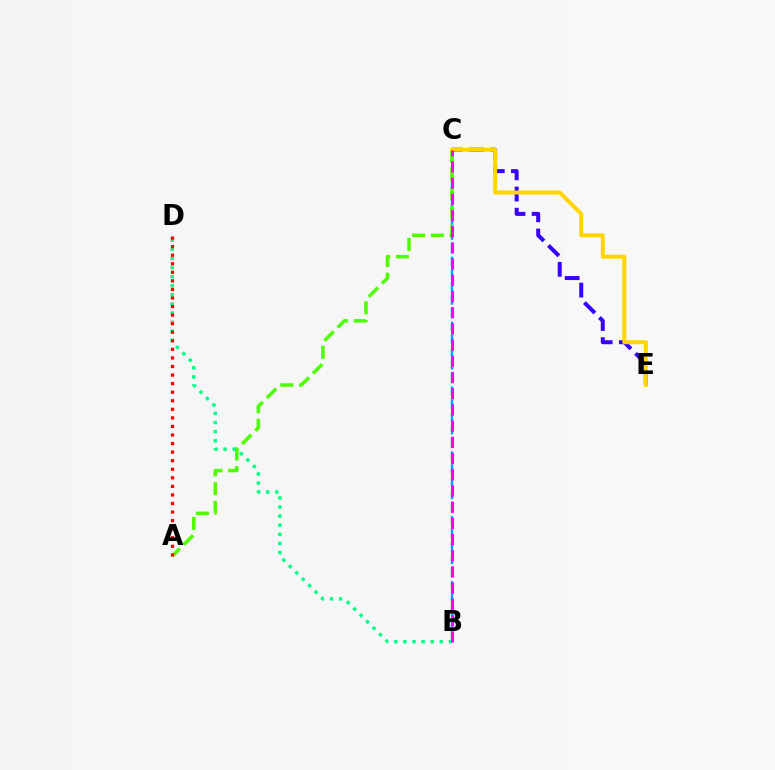{('B', 'C'): [{'color': '#009eff', 'line_style': 'dashed', 'thickness': 1.76}, {'color': '#ff00ed', 'line_style': 'dashed', 'thickness': 2.2}], ('C', 'E'): [{'color': '#3700ff', 'line_style': 'dashed', 'thickness': 2.87}, {'color': '#ffd500', 'line_style': 'solid', 'thickness': 2.88}], ('A', 'C'): [{'color': '#4fff00', 'line_style': 'dashed', 'thickness': 2.55}], ('B', 'D'): [{'color': '#00ff86', 'line_style': 'dotted', 'thickness': 2.47}], ('A', 'D'): [{'color': '#ff0000', 'line_style': 'dotted', 'thickness': 2.33}]}